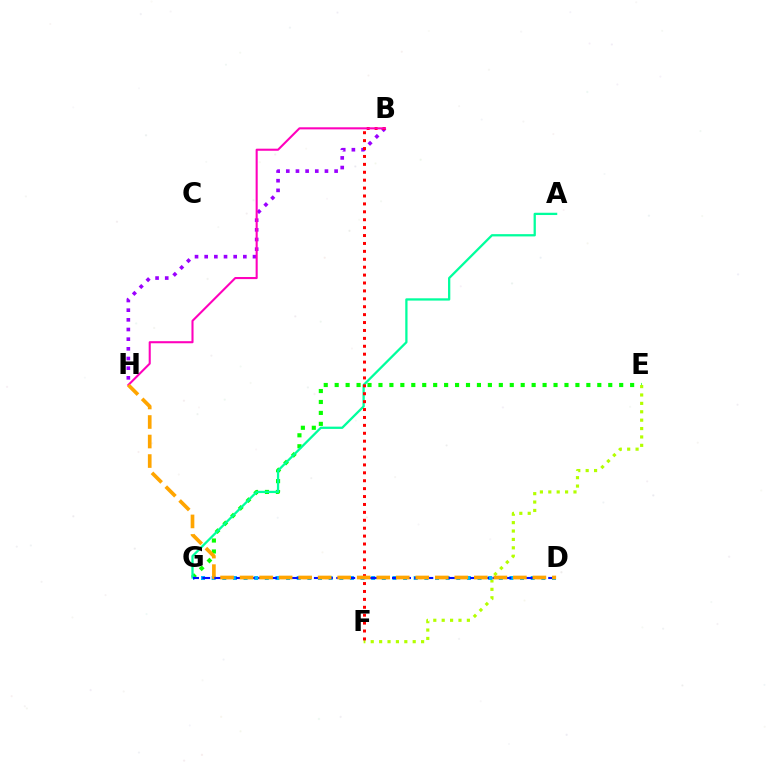{('E', 'G'): [{'color': '#08ff00', 'line_style': 'dotted', 'thickness': 2.97}], ('B', 'H'): [{'color': '#9b00ff', 'line_style': 'dotted', 'thickness': 2.63}, {'color': '#ff00bd', 'line_style': 'solid', 'thickness': 1.5}], ('A', 'G'): [{'color': '#00ff9d', 'line_style': 'solid', 'thickness': 1.64}], ('E', 'F'): [{'color': '#b3ff00', 'line_style': 'dotted', 'thickness': 2.28}], ('D', 'G'): [{'color': '#00b5ff', 'line_style': 'dotted', 'thickness': 2.89}, {'color': '#0010ff', 'line_style': 'dashed', 'thickness': 1.52}], ('B', 'F'): [{'color': '#ff0000', 'line_style': 'dotted', 'thickness': 2.15}], ('D', 'H'): [{'color': '#ffa500', 'line_style': 'dashed', 'thickness': 2.65}]}